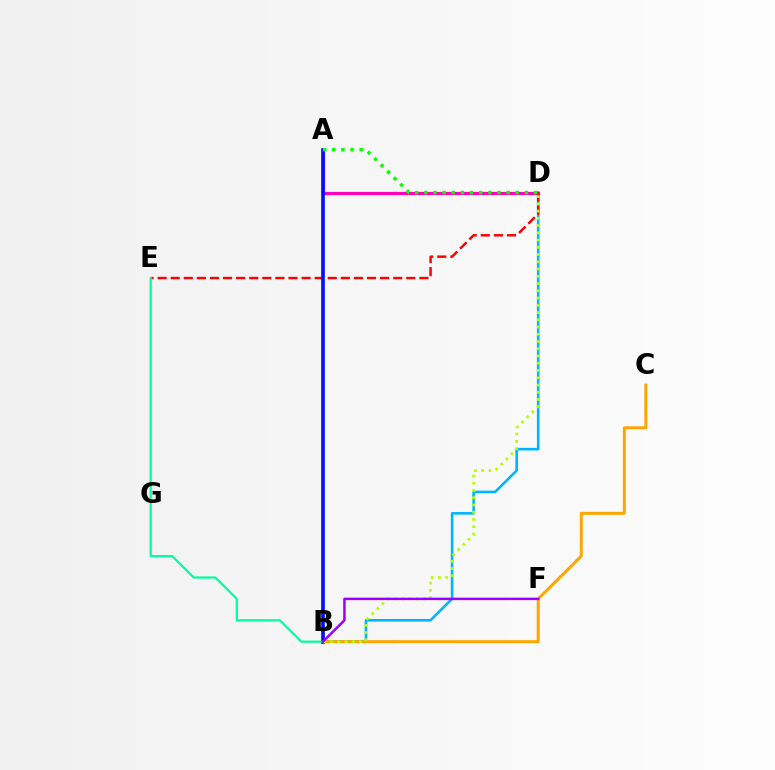{('B', 'D'): [{'color': '#00b5ff', 'line_style': 'solid', 'thickness': 1.87}, {'color': '#b3ff00', 'line_style': 'dotted', 'thickness': 1.97}], ('A', 'D'): [{'color': '#ff00bd', 'line_style': 'solid', 'thickness': 2.31}, {'color': '#08ff00', 'line_style': 'dotted', 'thickness': 2.48}], ('B', 'C'): [{'color': '#ffa500', 'line_style': 'solid', 'thickness': 2.14}], ('D', 'E'): [{'color': '#ff0000', 'line_style': 'dashed', 'thickness': 1.78}], ('A', 'B'): [{'color': '#0010ff', 'line_style': 'solid', 'thickness': 2.61}], ('B', 'E'): [{'color': '#00ff9d', 'line_style': 'solid', 'thickness': 1.6}], ('B', 'F'): [{'color': '#9b00ff', 'line_style': 'solid', 'thickness': 1.79}]}